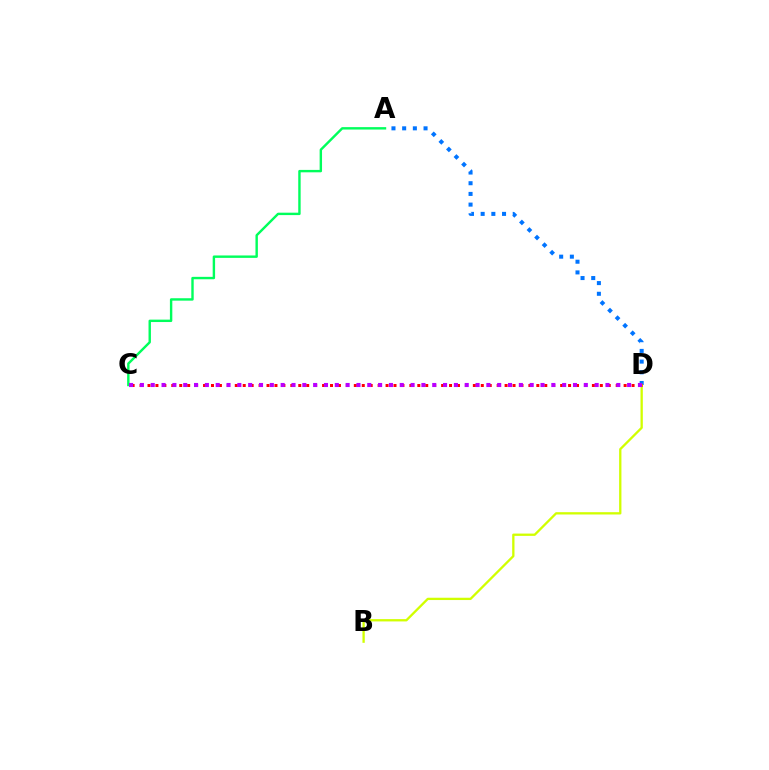{('A', 'D'): [{'color': '#0074ff', 'line_style': 'dotted', 'thickness': 2.9}], ('A', 'C'): [{'color': '#00ff5c', 'line_style': 'solid', 'thickness': 1.73}], ('B', 'D'): [{'color': '#d1ff00', 'line_style': 'solid', 'thickness': 1.66}], ('C', 'D'): [{'color': '#ff0000', 'line_style': 'dotted', 'thickness': 2.16}, {'color': '#b900ff', 'line_style': 'dotted', 'thickness': 2.94}]}